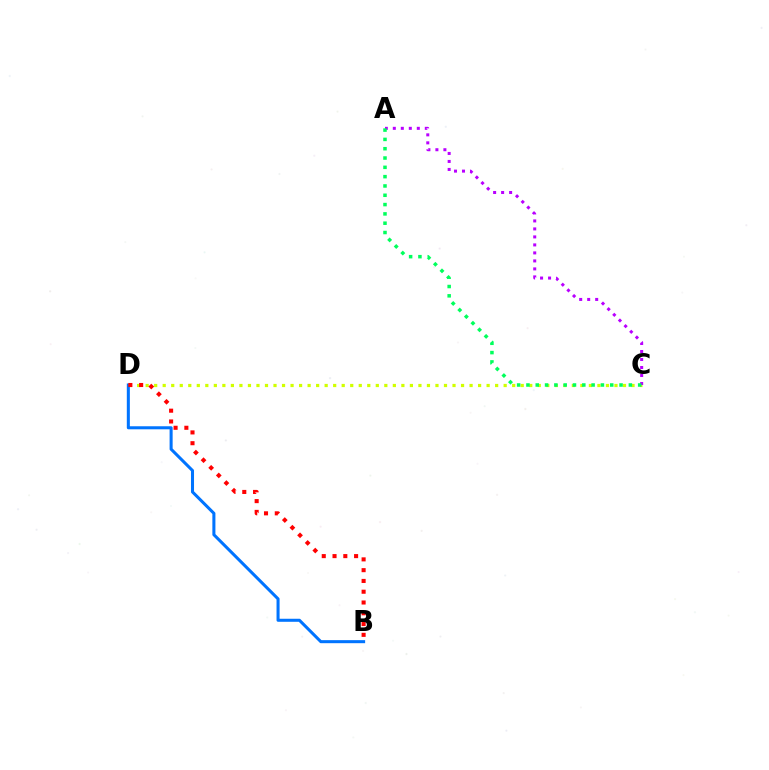{('C', 'D'): [{'color': '#d1ff00', 'line_style': 'dotted', 'thickness': 2.32}], ('A', 'C'): [{'color': '#b900ff', 'line_style': 'dotted', 'thickness': 2.17}, {'color': '#00ff5c', 'line_style': 'dotted', 'thickness': 2.53}], ('B', 'D'): [{'color': '#0074ff', 'line_style': 'solid', 'thickness': 2.19}, {'color': '#ff0000', 'line_style': 'dotted', 'thickness': 2.93}]}